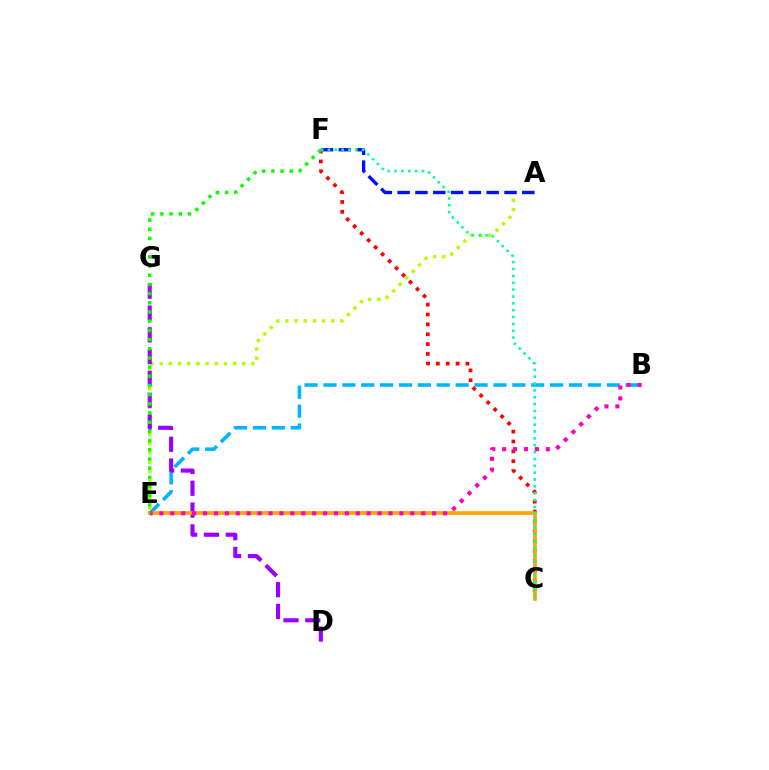{('B', 'E'): [{'color': '#00b5ff', 'line_style': 'dashed', 'thickness': 2.57}, {'color': '#ff00bd', 'line_style': 'dotted', 'thickness': 2.96}], ('A', 'E'): [{'color': '#b3ff00', 'line_style': 'dotted', 'thickness': 2.49}], ('D', 'G'): [{'color': '#9b00ff', 'line_style': 'dashed', 'thickness': 2.96}], ('A', 'F'): [{'color': '#0010ff', 'line_style': 'dashed', 'thickness': 2.42}], ('C', 'F'): [{'color': '#ff0000', 'line_style': 'dotted', 'thickness': 2.68}, {'color': '#00ff9d', 'line_style': 'dotted', 'thickness': 1.86}], ('C', 'E'): [{'color': '#ffa500', 'line_style': 'solid', 'thickness': 2.64}], ('E', 'F'): [{'color': '#08ff00', 'line_style': 'dotted', 'thickness': 2.5}]}